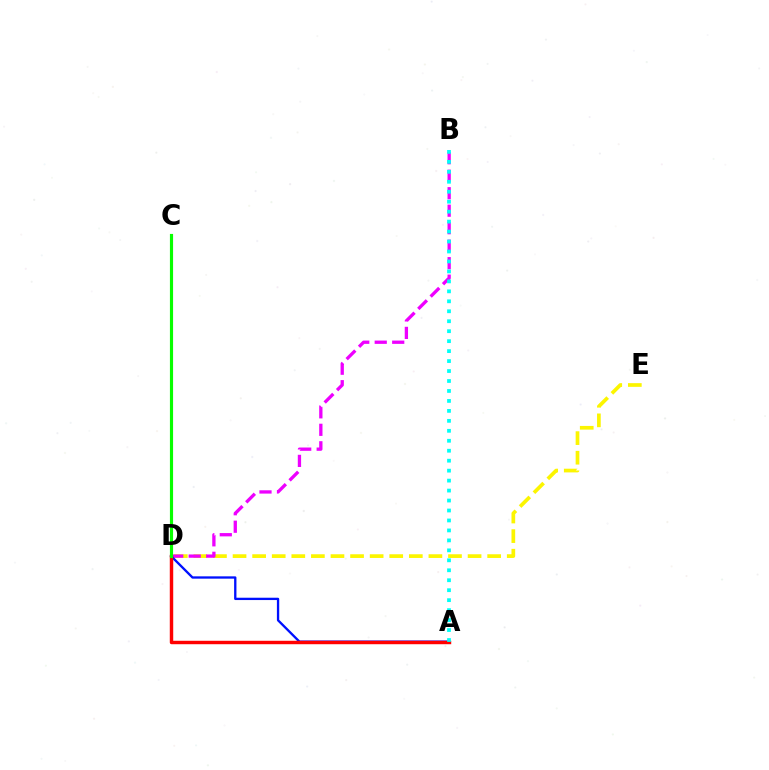{('D', 'E'): [{'color': '#fcf500', 'line_style': 'dashed', 'thickness': 2.66}], ('B', 'D'): [{'color': '#ee00ff', 'line_style': 'dashed', 'thickness': 2.38}], ('A', 'D'): [{'color': '#0010ff', 'line_style': 'solid', 'thickness': 1.67}, {'color': '#ff0000', 'line_style': 'solid', 'thickness': 2.47}], ('C', 'D'): [{'color': '#08ff00', 'line_style': 'solid', 'thickness': 2.27}], ('A', 'B'): [{'color': '#00fff6', 'line_style': 'dotted', 'thickness': 2.71}]}